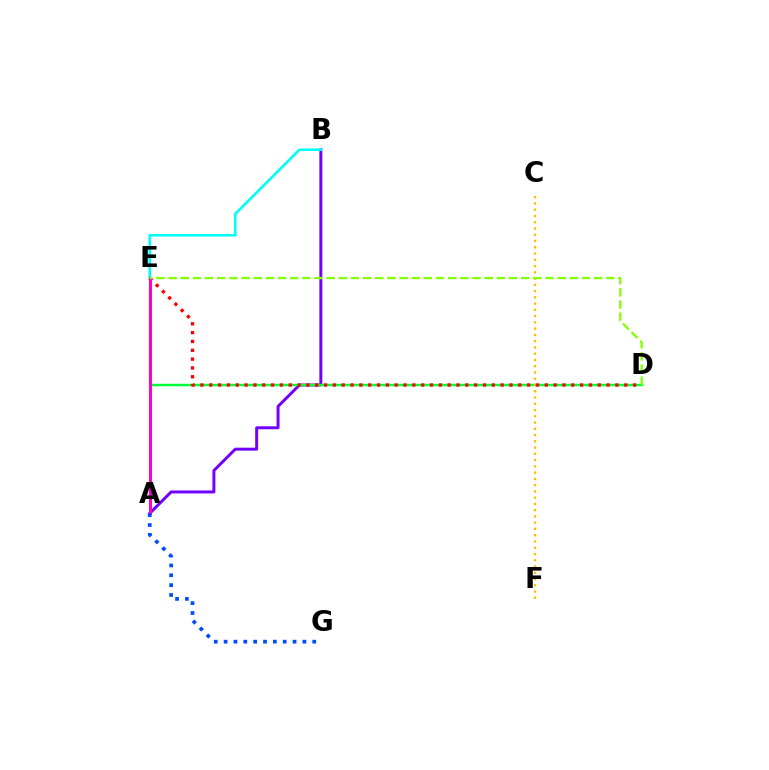{('A', 'B'): [{'color': '#7200ff', 'line_style': 'solid', 'thickness': 2.14}], ('D', 'E'): [{'color': '#00ff39', 'line_style': 'solid', 'thickness': 1.77}, {'color': '#ff0000', 'line_style': 'dotted', 'thickness': 2.4}, {'color': '#84ff00', 'line_style': 'dashed', 'thickness': 1.65}], ('B', 'E'): [{'color': '#00fff6', 'line_style': 'solid', 'thickness': 1.87}], ('C', 'F'): [{'color': '#ffbd00', 'line_style': 'dotted', 'thickness': 1.7}], ('A', 'E'): [{'color': '#ff00cf', 'line_style': 'solid', 'thickness': 2.17}], ('A', 'G'): [{'color': '#004bff', 'line_style': 'dotted', 'thickness': 2.68}]}